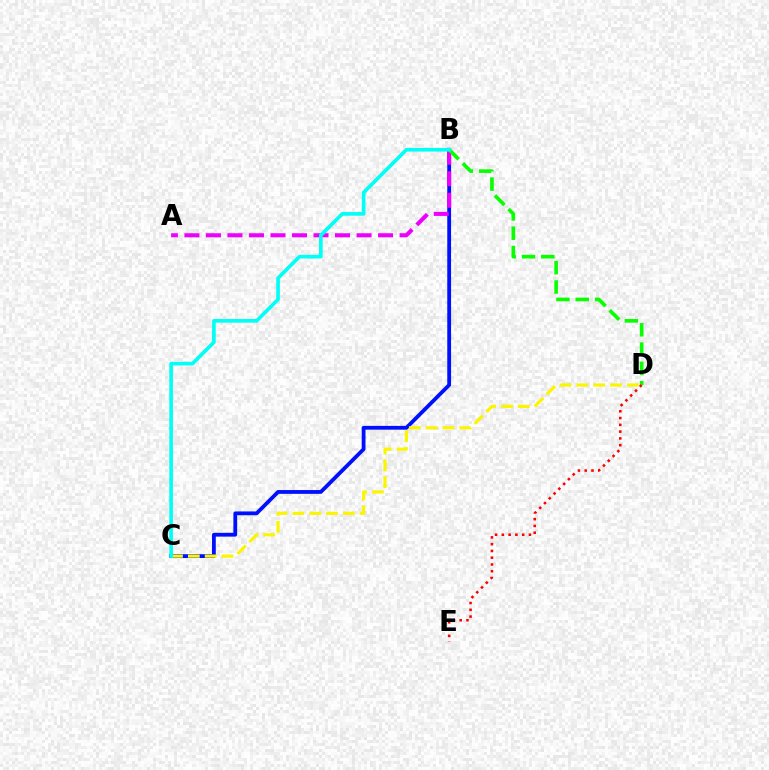{('B', 'C'): [{'color': '#0010ff', 'line_style': 'solid', 'thickness': 2.73}, {'color': '#00fff6', 'line_style': 'solid', 'thickness': 2.62}], ('C', 'D'): [{'color': '#fcf500', 'line_style': 'dashed', 'thickness': 2.29}], ('A', 'B'): [{'color': '#ee00ff', 'line_style': 'dashed', 'thickness': 2.92}], ('B', 'D'): [{'color': '#08ff00', 'line_style': 'dashed', 'thickness': 2.62}], ('D', 'E'): [{'color': '#ff0000', 'line_style': 'dotted', 'thickness': 1.84}]}